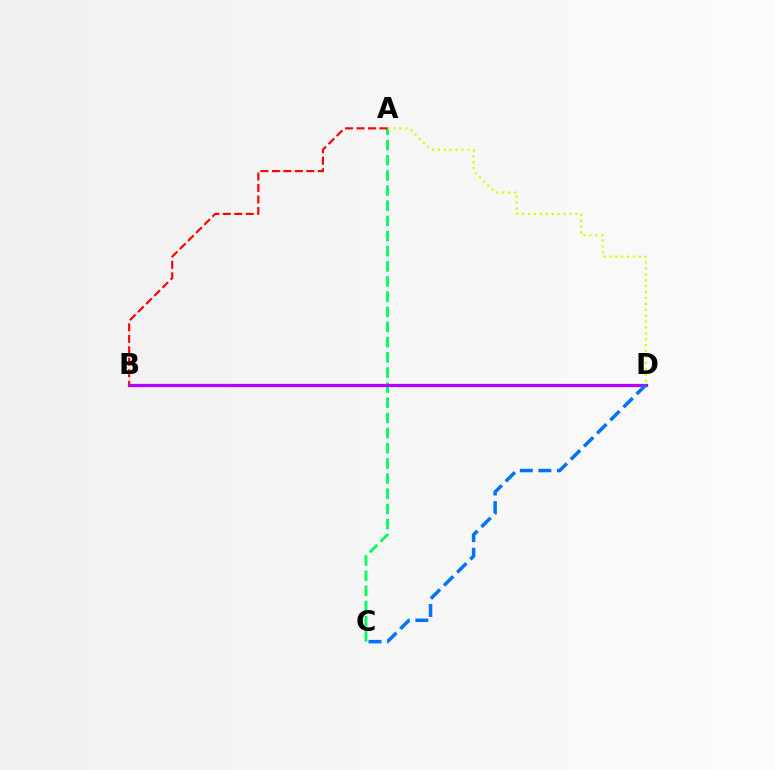{('A', 'C'): [{'color': '#00ff5c', 'line_style': 'dashed', 'thickness': 2.06}], ('B', 'D'): [{'color': '#b900ff', 'line_style': 'solid', 'thickness': 2.32}], ('C', 'D'): [{'color': '#0074ff', 'line_style': 'dashed', 'thickness': 2.52}], ('A', 'D'): [{'color': '#d1ff00', 'line_style': 'dotted', 'thickness': 1.61}], ('A', 'B'): [{'color': '#ff0000', 'line_style': 'dashed', 'thickness': 1.56}]}